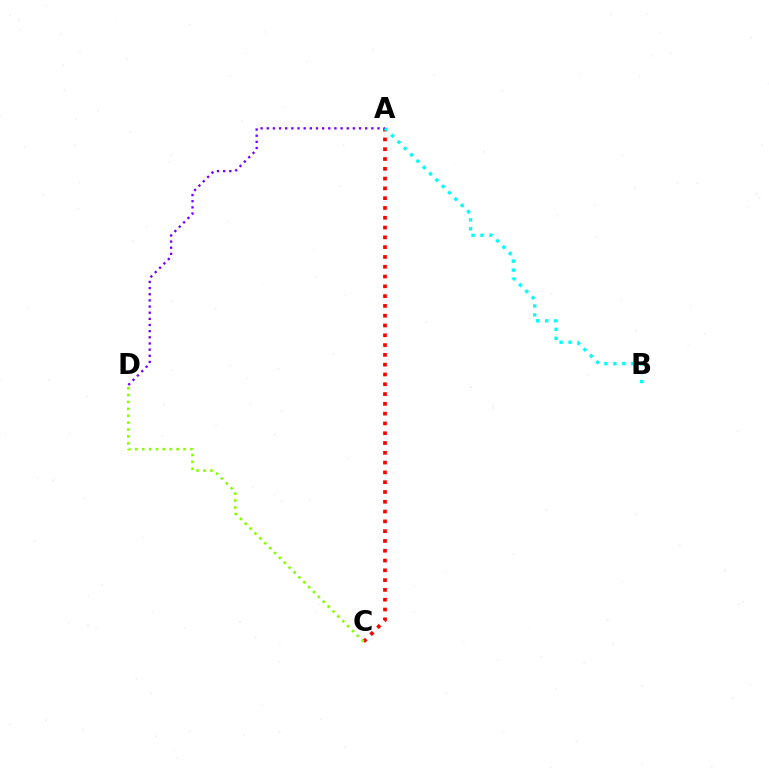{('A', 'C'): [{'color': '#ff0000', 'line_style': 'dotted', 'thickness': 2.66}], ('A', 'D'): [{'color': '#7200ff', 'line_style': 'dotted', 'thickness': 1.67}], ('A', 'B'): [{'color': '#00fff6', 'line_style': 'dotted', 'thickness': 2.43}], ('C', 'D'): [{'color': '#84ff00', 'line_style': 'dotted', 'thickness': 1.87}]}